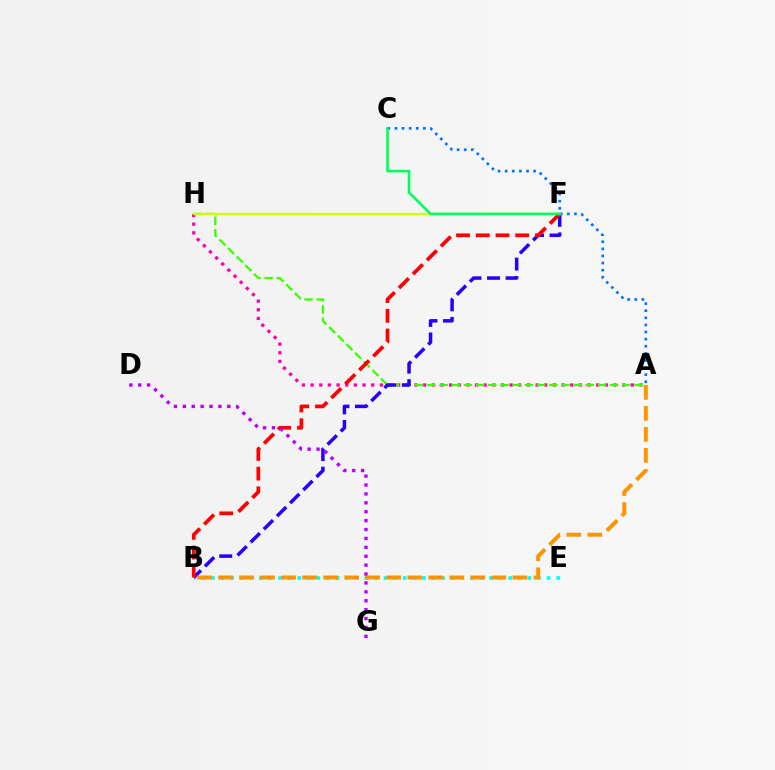{('A', 'H'): [{'color': '#ff00ac', 'line_style': 'dotted', 'thickness': 2.35}, {'color': '#3dff00', 'line_style': 'dashed', 'thickness': 1.66}], ('B', 'E'): [{'color': '#00fff6', 'line_style': 'dotted', 'thickness': 2.61}], ('B', 'F'): [{'color': '#2500ff', 'line_style': 'dashed', 'thickness': 2.52}, {'color': '#ff0000', 'line_style': 'dashed', 'thickness': 2.68}], ('A', 'C'): [{'color': '#0074ff', 'line_style': 'dotted', 'thickness': 1.93}], ('F', 'H'): [{'color': '#d1ff00', 'line_style': 'solid', 'thickness': 1.6}], ('C', 'F'): [{'color': '#00ff5c', 'line_style': 'solid', 'thickness': 1.88}], ('A', 'B'): [{'color': '#ff9400', 'line_style': 'dashed', 'thickness': 2.86}], ('D', 'G'): [{'color': '#b900ff', 'line_style': 'dotted', 'thickness': 2.42}]}